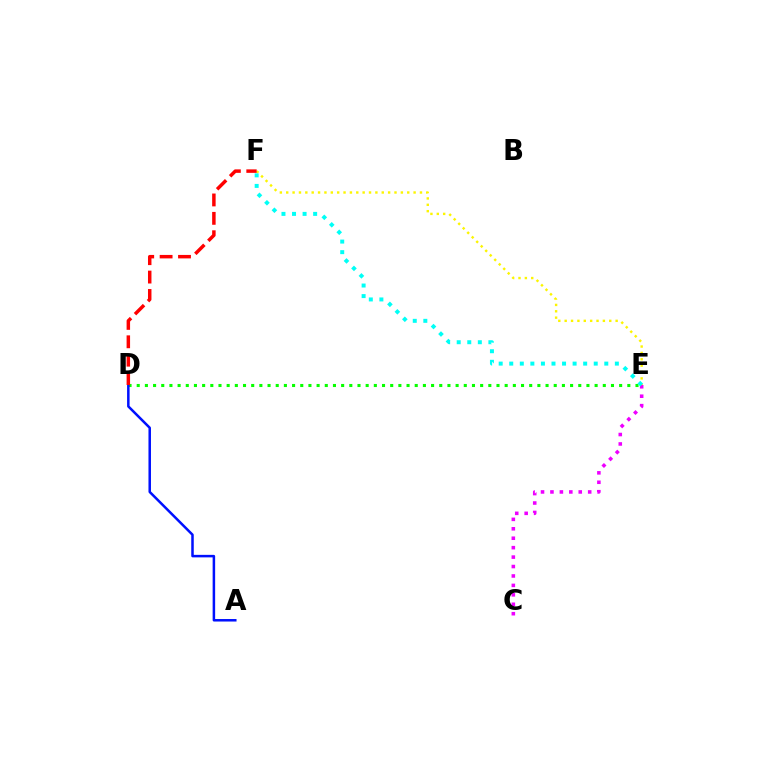{('E', 'F'): [{'color': '#fcf500', 'line_style': 'dotted', 'thickness': 1.73}, {'color': '#00fff6', 'line_style': 'dotted', 'thickness': 2.87}], ('D', 'E'): [{'color': '#08ff00', 'line_style': 'dotted', 'thickness': 2.22}], ('A', 'D'): [{'color': '#0010ff', 'line_style': 'solid', 'thickness': 1.81}], ('C', 'E'): [{'color': '#ee00ff', 'line_style': 'dotted', 'thickness': 2.56}], ('D', 'F'): [{'color': '#ff0000', 'line_style': 'dashed', 'thickness': 2.5}]}